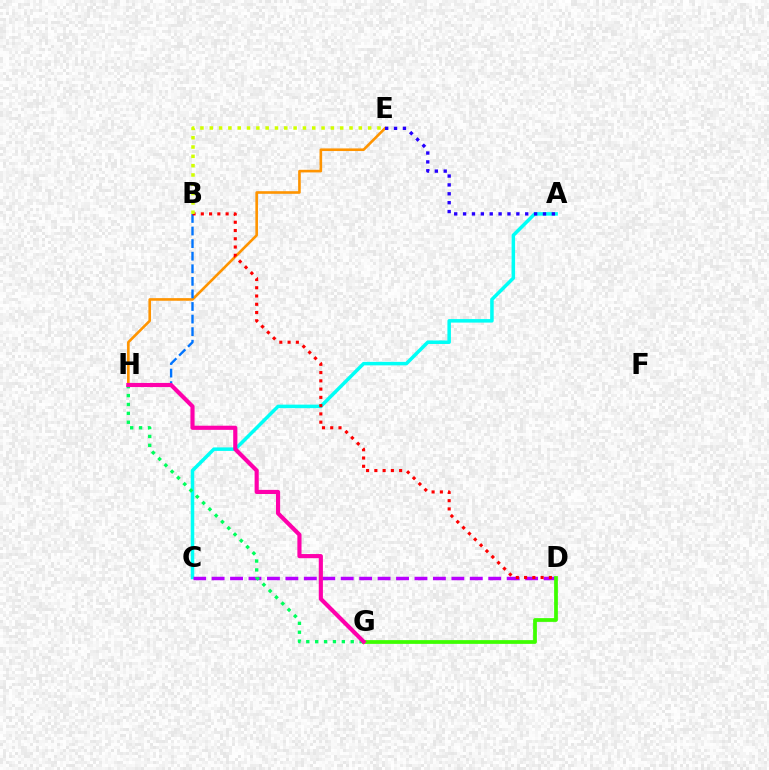{('E', 'H'): [{'color': '#ff9400', 'line_style': 'solid', 'thickness': 1.88}], ('A', 'C'): [{'color': '#00fff6', 'line_style': 'solid', 'thickness': 2.53}], ('C', 'D'): [{'color': '#b900ff', 'line_style': 'dashed', 'thickness': 2.51}], ('B', 'H'): [{'color': '#0074ff', 'line_style': 'dashed', 'thickness': 1.71}], ('G', 'H'): [{'color': '#00ff5c', 'line_style': 'dotted', 'thickness': 2.42}, {'color': '#ff00ac', 'line_style': 'solid', 'thickness': 2.98}], ('D', 'G'): [{'color': '#3dff00', 'line_style': 'solid', 'thickness': 2.7}], ('A', 'E'): [{'color': '#2500ff', 'line_style': 'dotted', 'thickness': 2.41}], ('B', 'D'): [{'color': '#ff0000', 'line_style': 'dotted', 'thickness': 2.24}], ('B', 'E'): [{'color': '#d1ff00', 'line_style': 'dotted', 'thickness': 2.53}]}